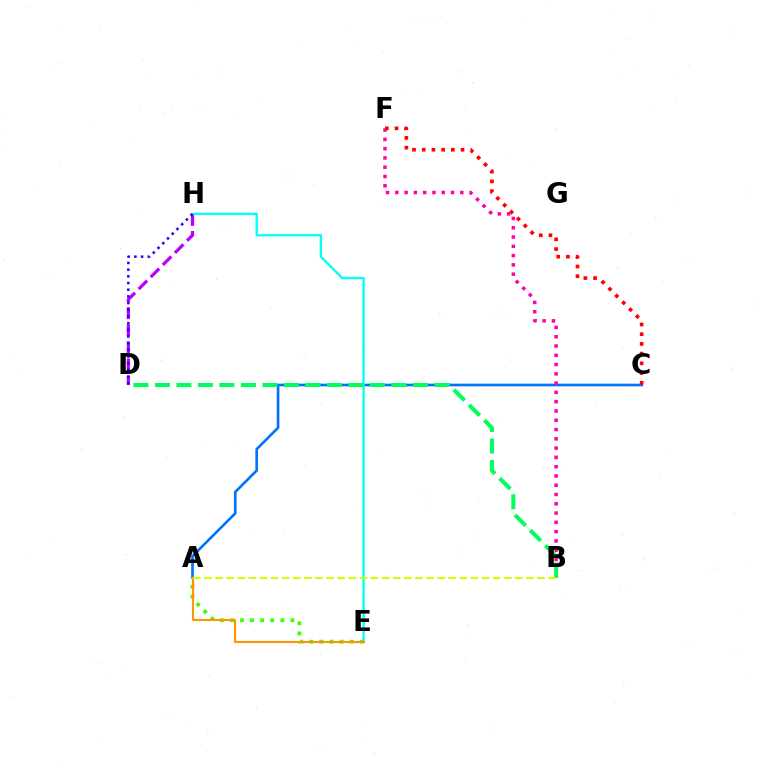{('D', 'H'): [{'color': '#b900ff', 'line_style': 'dashed', 'thickness': 2.33}, {'color': '#2500ff', 'line_style': 'dotted', 'thickness': 1.82}], ('A', 'C'): [{'color': '#0074ff', 'line_style': 'solid', 'thickness': 1.91}], ('A', 'E'): [{'color': '#3dff00', 'line_style': 'dotted', 'thickness': 2.74}, {'color': '#ff9400', 'line_style': 'solid', 'thickness': 1.52}], ('E', 'H'): [{'color': '#00fff6', 'line_style': 'solid', 'thickness': 1.67}], ('B', 'F'): [{'color': '#ff00ac', 'line_style': 'dotted', 'thickness': 2.52}], ('B', 'D'): [{'color': '#00ff5c', 'line_style': 'dashed', 'thickness': 2.92}], ('C', 'F'): [{'color': '#ff0000', 'line_style': 'dotted', 'thickness': 2.64}], ('A', 'B'): [{'color': '#d1ff00', 'line_style': 'dashed', 'thickness': 1.51}]}